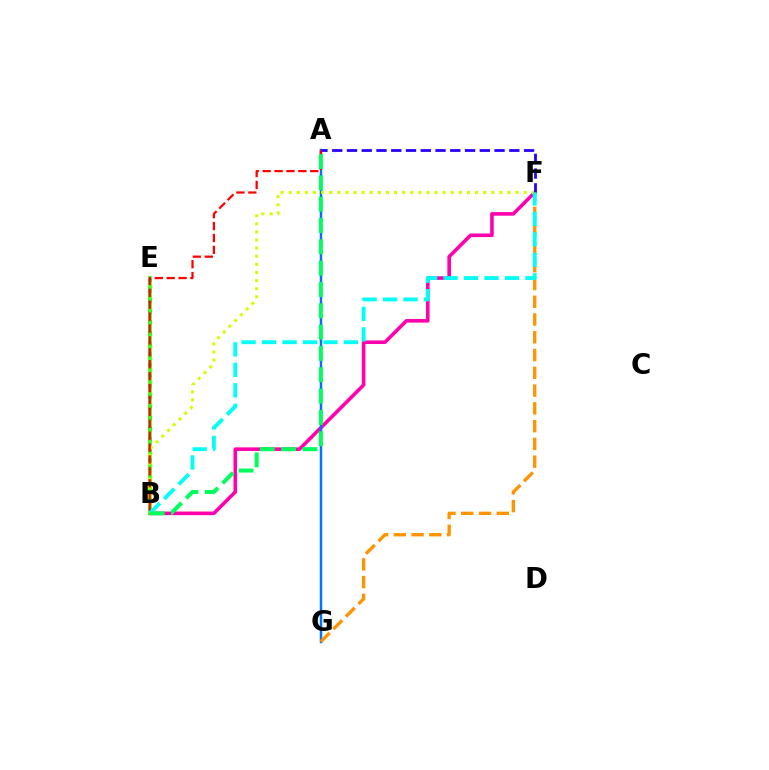{('B', 'E'): [{'color': '#b900ff', 'line_style': 'dotted', 'thickness': 2.88}, {'color': '#3dff00', 'line_style': 'solid', 'thickness': 2.64}], ('B', 'F'): [{'color': '#ff00ac', 'line_style': 'solid', 'thickness': 2.59}, {'color': '#d1ff00', 'line_style': 'dotted', 'thickness': 2.2}, {'color': '#00fff6', 'line_style': 'dashed', 'thickness': 2.78}], ('A', 'G'): [{'color': '#0074ff', 'line_style': 'solid', 'thickness': 1.78}], ('A', 'B'): [{'color': '#ff0000', 'line_style': 'dashed', 'thickness': 1.62}, {'color': '#00ff5c', 'line_style': 'dashed', 'thickness': 2.9}], ('A', 'F'): [{'color': '#2500ff', 'line_style': 'dashed', 'thickness': 2.0}], ('F', 'G'): [{'color': '#ff9400', 'line_style': 'dashed', 'thickness': 2.41}]}